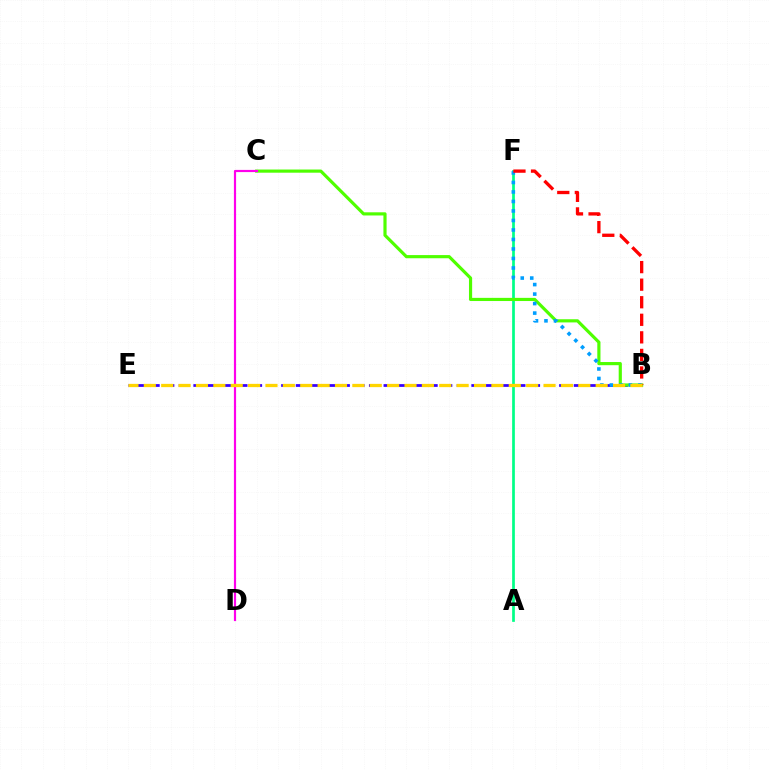{('A', 'F'): [{'color': '#00ff86', 'line_style': 'solid', 'thickness': 1.95}], ('B', 'E'): [{'color': '#3700ff', 'line_style': 'dashed', 'thickness': 1.99}, {'color': '#ffd500', 'line_style': 'dashed', 'thickness': 2.36}], ('B', 'C'): [{'color': '#4fff00', 'line_style': 'solid', 'thickness': 2.28}], ('C', 'D'): [{'color': '#ff00ed', 'line_style': 'solid', 'thickness': 1.58}], ('B', 'F'): [{'color': '#009eff', 'line_style': 'dotted', 'thickness': 2.58}, {'color': '#ff0000', 'line_style': 'dashed', 'thickness': 2.39}]}